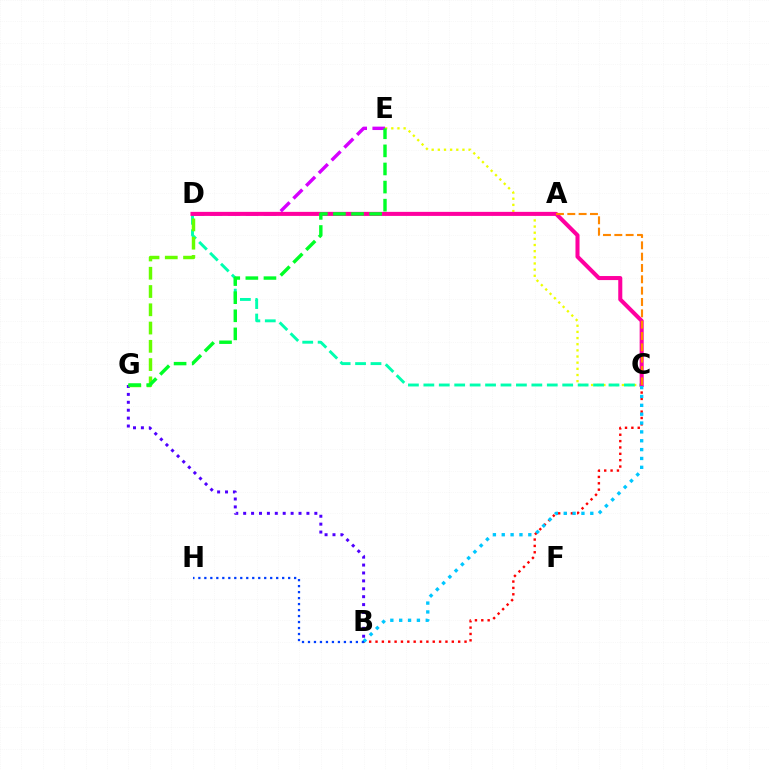{('D', 'E'): [{'color': '#d600ff', 'line_style': 'dashed', 'thickness': 2.45}], ('C', 'E'): [{'color': '#eeff00', 'line_style': 'dotted', 'thickness': 1.67}], ('B', 'C'): [{'color': '#ff0000', 'line_style': 'dotted', 'thickness': 1.73}, {'color': '#00c7ff', 'line_style': 'dotted', 'thickness': 2.41}], ('C', 'D'): [{'color': '#00ffaf', 'line_style': 'dashed', 'thickness': 2.1}, {'color': '#ff00a0', 'line_style': 'solid', 'thickness': 2.91}], ('B', 'G'): [{'color': '#4f00ff', 'line_style': 'dotted', 'thickness': 2.15}], ('D', 'G'): [{'color': '#66ff00', 'line_style': 'dashed', 'thickness': 2.48}], ('A', 'C'): [{'color': '#ff8800', 'line_style': 'dashed', 'thickness': 1.54}], ('E', 'G'): [{'color': '#00ff27', 'line_style': 'dashed', 'thickness': 2.46}], ('B', 'H'): [{'color': '#003fff', 'line_style': 'dotted', 'thickness': 1.63}]}